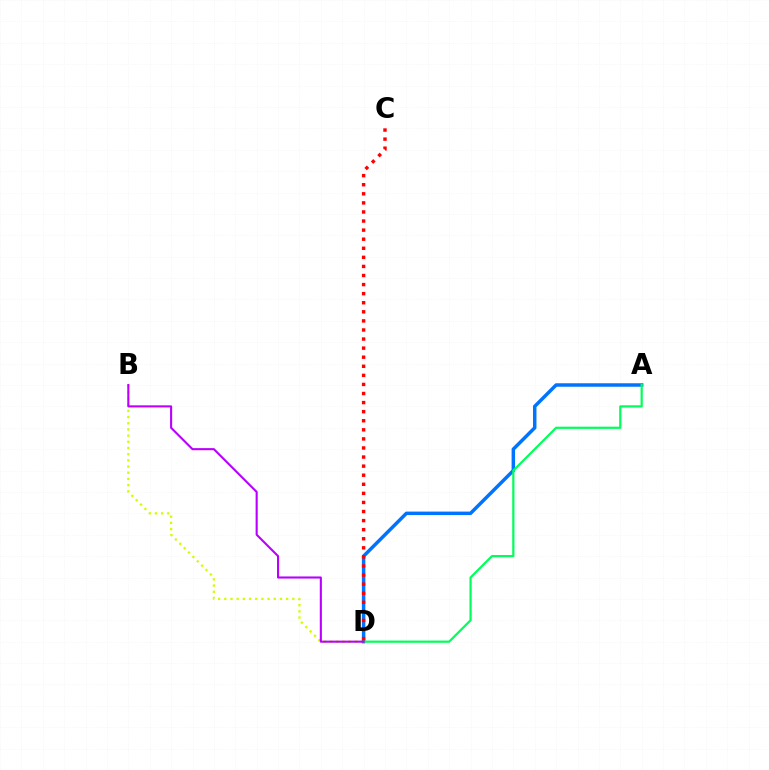{('B', 'D'): [{'color': '#d1ff00', 'line_style': 'dotted', 'thickness': 1.68}, {'color': '#b900ff', 'line_style': 'solid', 'thickness': 1.51}], ('A', 'D'): [{'color': '#0074ff', 'line_style': 'solid', 'thickness': 2.51}, {'color': '#00ff5c', 'line_style': 'solid', 'thickness': 1.59}], ('C', 'D'): [{'color': '#ff0000', 'line_style': 'dotted', 'thickness': 2.47}]}